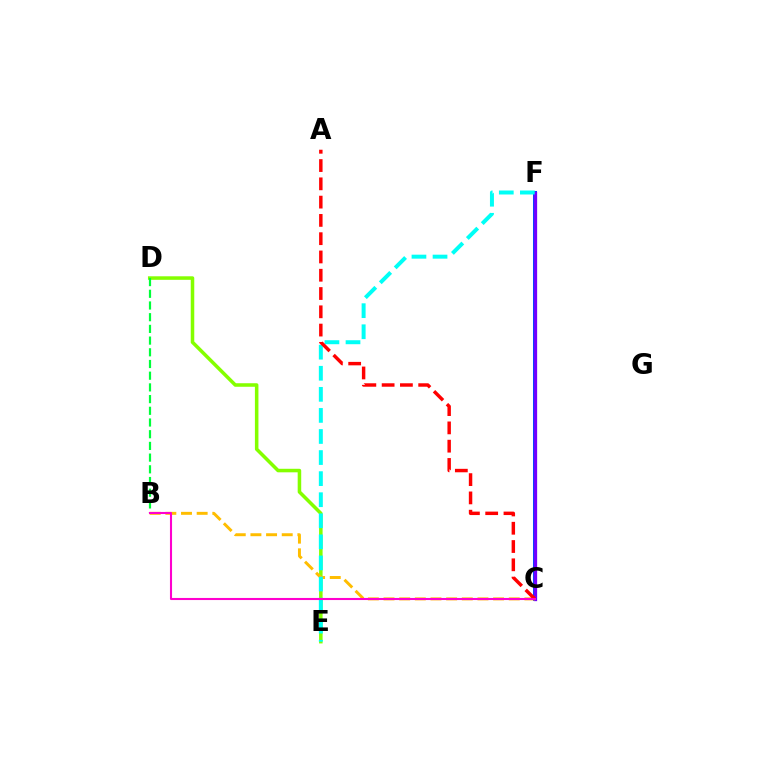{('C', 'F'): [{'color': '#004bff', 'line_style': 'solid', 'thickness': 2.9}, {'color': '#7200ff', 'line_style': 'solid', 'thickness': 2.34}], ('D', 'E'): [{'color': '#84ff00', 'line_style': 'solid', 'thickness': 2.54}], ('B', 'D'): [{'color': '#00ff39', 'line_style': 'dashed', 'thickness': 1.59}], ('B', 'C'): [{'color': '#ffbd00', 'line_style': 'dashed', 'thickness': 2.13}, {'color': '#ff00cf', 'line_style': 'solid', 'thickness': 1.51}], ('E', 'F'): [{'color': '#00fff6', 'line_style': 'dashed', 'thickness': 2.86}], ('A', 'C'): [{'color': '#ff0000', 'line_style': 'dashed', 'thickness': 2.48}]}